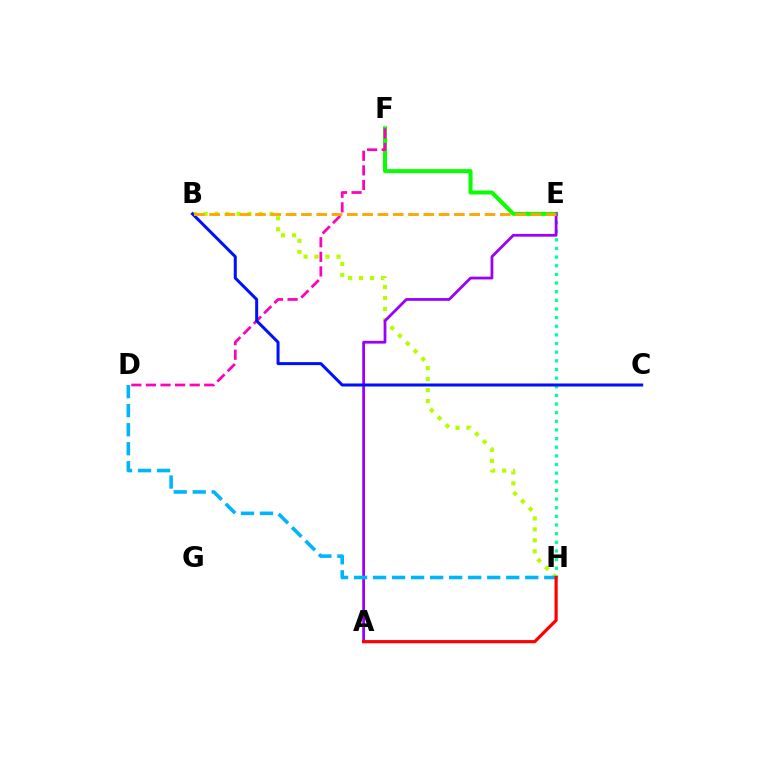{('E', 'H'): [{'color': '#00ff9d', 'line_style': 'dotted', 'thickness': 2.35}], ('E', 'F'): [{'color': '#08ff00', 'line_style': 'solid', 'thickness': 2.87}], ('D', 'F'): [{'color': '#ff00bd', 'line_style': 'dashed', 'thickness': 1.98}], ('B', 'H'): [{'color': '#b3ff00', 'line_style': 'dotted', 'thickness': 2.98}], ('A', 'E'): [{'color': '#9b00ff', 'line_style': 'solid', 'thickness': 2.0}], ('B', 'C'): [{'color': '#0010ff', 'line_style': 'solid', 'thickness': 2.17}], ('B', 'E'): [{'color': '#ffa500', 'line_style': 'dashed', 'thickness': 2.08}], ('D', 'H'): [{'color': '#00b5ff', 'line_style': 'dashed', 'thickness': 2.58}], ('A', 'H'): [{'color': '#ff0000', 'line_style': 'solid', 'thickness': 2.29}]}